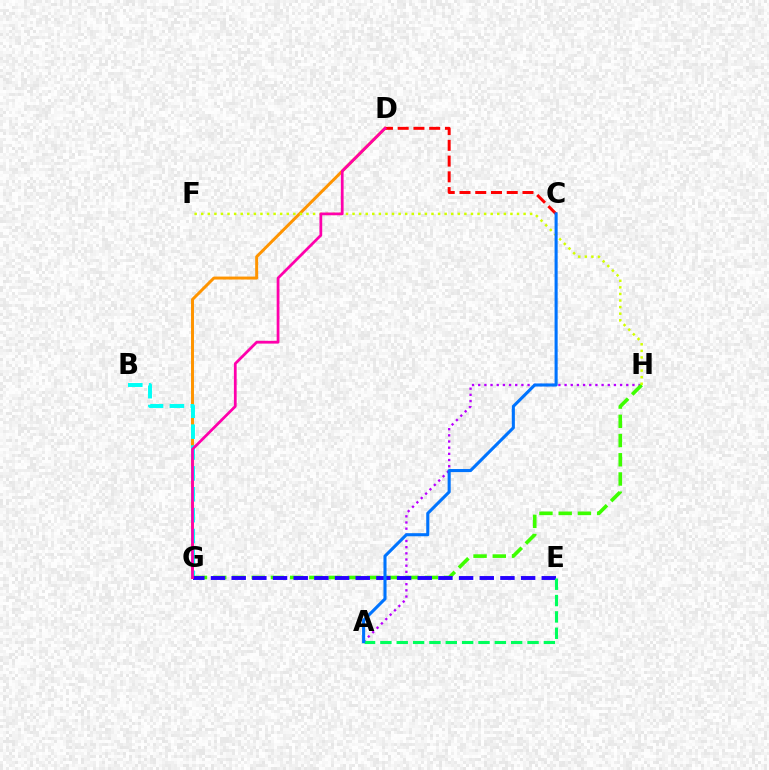{('D', 'G'): [{'color': '#ff9400', 'line_style': 'solid', 'thickness': 2.13}, {'color': '#ff00ac', 'line_style': 'solid', 'thickness': 1.98}], ('A', 'H'): [{'color': '#b900ff', 'line_style': 'dotted', 'thickness': 1.68}], ('C', 'D'): [{'color': '#ff0000', 'line_style': 'dashed', 'thickness': 2.14}], ('B', 'G'): [{'color': '#00fff6', 'line_style': 'dashed', 'thickness': 2.84}], ('G', 'H'): [{'color': '#3dff00', 'line_style': 'dashed', 'thickness': 2.61}], ('F', 'H'): [{'color': '#d1ff00', 'line_style': 'dotted', 'thickness': 1.79}], ('E', 'G'): [{'color': '#2500ff', 'line_style': 'dashed', 'thickness': 2.81}], ('A', 'E'): [{'color': '#00ff5c', 'line_style': 'dashed', 'thickness': 2.22}], ('A', 'C'): [{'color': '#0074ff', 'line_style': 'solid', 'thickness': 2.22}]}